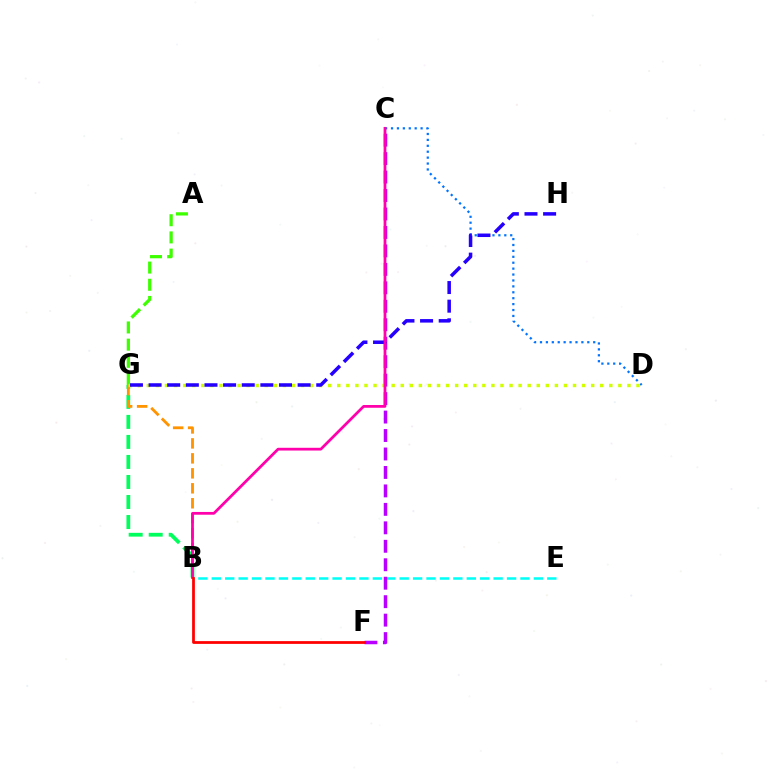{('B', 'E'): [{'color': '#00fff6', 'line_style': 'dashed', 'thickness': 1.82}], ('A', 'G'): [{'color': '#3dff00', 'line_style': 'dashed', 'thickness': 2.33}], ('C', 'D'): [{'color': '#0074ff', 'line_style': 'dotted', 'thickness': 1.61}], ('B', 'G'): [{'color': '#00ff5c', 'line_style': 'dashed', 'thickness': 2.72}, {'color': '#ff9400', 'line_style': 'dashed', 'thickness': 2.03}], ('C', 'F'): [{'color': '#b900ff', 'line_style': 'dashed', 'thickness': 2.51}], ('D', 'G'): [{'color': '#d1ff00', 'line_style': 'dotted', 'thickness': 2.46}], ('G', 'H'): [{'color': '#2500ff', 'line_style': 'dashed', 'thickness': 2.53}], ('B', 'C'): [{'color': '#ff00ac', 'line_style': 'solid', 'thickness': 1.98}], ('B', 'F'): [{'color': '#ff0000', 'line_style': 'solid', 'thickness': 1.98}]}